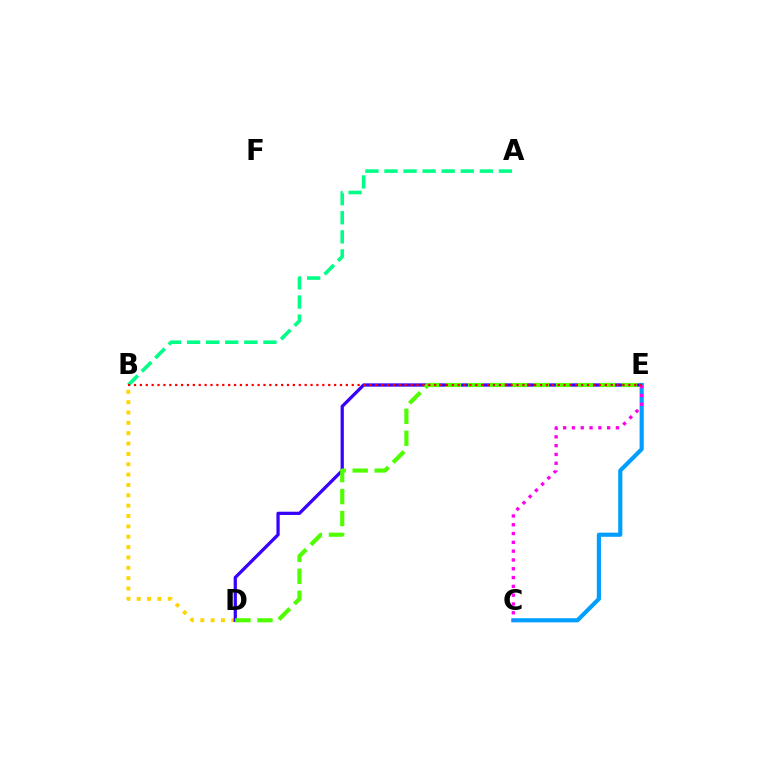{('A', 'B'): [{'color': '#00ff86', 'line_style': 'dashed', 'thickness': 2.59}], ('B', 'D'): [{'color': '#ffd500', 'line_style': 'dotted', 'thickness': 2.81}], ('D', 'E'): [{'color': '#3700ff', 'line_style': 'solid', 'thickness': 2.34}, {'color': '#4fff00', 'line_style': 'dashed', 'thickness': 2.99}], ('C', 'E'): [{'color': '#009eff', 'line_style': 'solid', 'thickness': 2.98}, {'color': '#ff00ed', 'line_style': 'dotted', 'thickness': 2.39}], ('B', 'E'): [{'color': '#ff0000', 'line_style': 'dotted', 'thickness': 1.6}]}